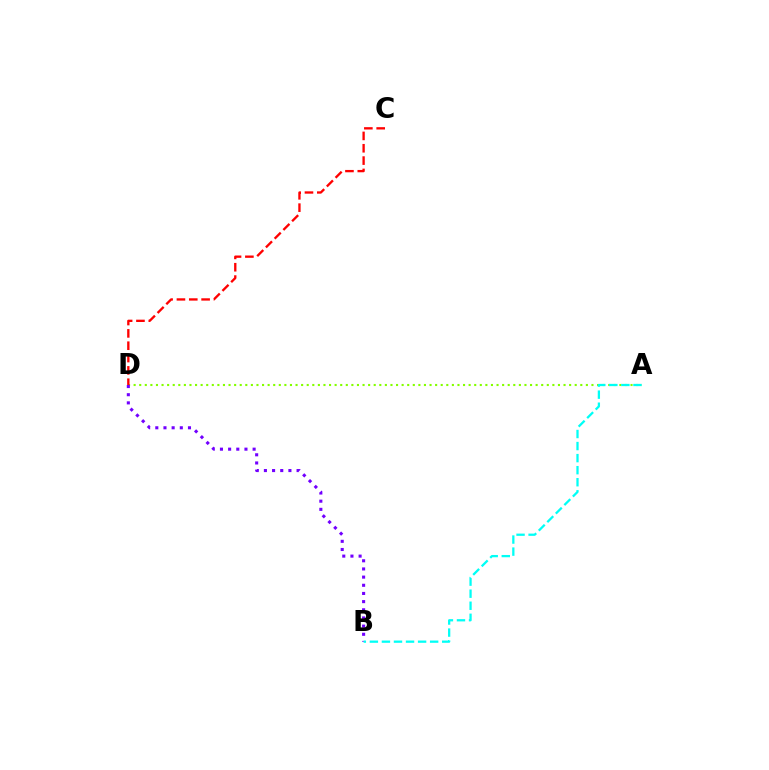{('A', 'D'): [{'color': '#84ff00', 'line_style': 'dotted', 'thickness': 1.52}], ('C', 'D'): [{'color': '#ff0000', 'line_style': 'dashed', 'thickness': 1.68}], ('B', 'D'): [{'color': '#7200ff', 'line_style': 'dotted', 'thickness': 2.22}], ('A', 'B'): [{'color': '#00fff6', 'line_style': 'dashed', 'thickness': 1.64}]}